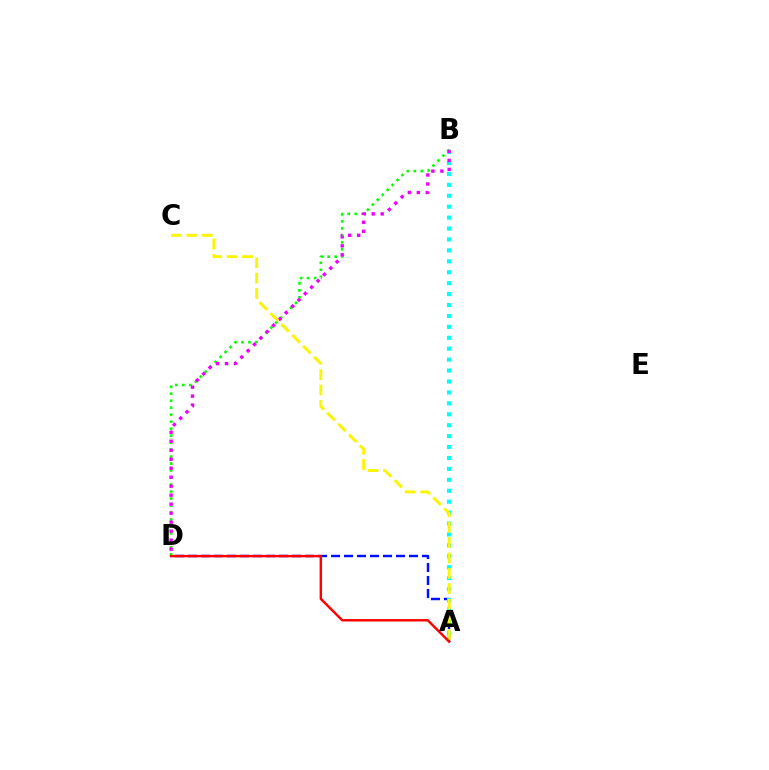{('A', 'D'): [{'color': '#0010ff', 'line_style': 'dashed', 'thickness': 1.77}, {'color': '#ff0000', 'line_style': 'solid', 'thickness': 1.75}], ('B', 'D'): [{'color': '#08ff00', 'line_style': 'dotted', 'thickness': 1.9}, {'color': '#ee00ff', 'line_style': 'dotted', 'thickness': 2.44}], ('A', 'B'): [{'color': '#00fff6', 'line_style': 'dotted', 'thickness': 2.97}], ('A', 'C'): [{'color': '#fcf500', 'line_style': 'dashed', 'thickness': 2.09}]}